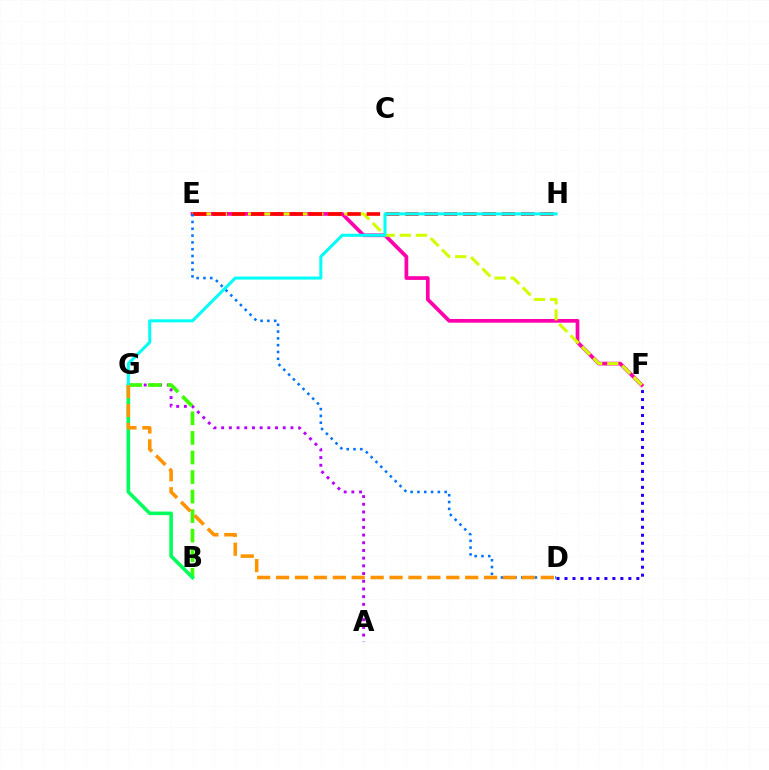{('E', 'F'): [{'color': '#ff00ac', 'line_style': 'solid', 'thickness': 2.68}, {'color': '#d1ff00', 'line_style': 'dashed', 'thickness': 2.18}], ('A', 'G'): [{'color': '#b900ff', 'line_style': 'dotted', 'thickness': 2.09}], ('E', 'H'): [{'color': '#ff0000', 'line_style': 'dashed', 'thickness': 2.62}], ('B', 'G'): [{'color': '#3dff00', 'line_style': 'dashed', 'thickness': 2.66}, {'color': '#00ff5c', 'line_style': 'solid', 'thickness': 2.59}], ('D', 'E'): [{'color': '#0074ff', 'line_style': 'dotted', 'thickness': 1.85}], ('G', 'H'): [{'color': '#00fff6', 'line_style': 'solid', 'thickness': 2.19}], ('D', 'G'): [{'color': '#ff9400', 'line_style': 'dashed', 'thickness': 2.57}], ('D', 'F'): [{'color': '#2500ff', 'line_style': 'dotted', 'thickness': 2.17}]}